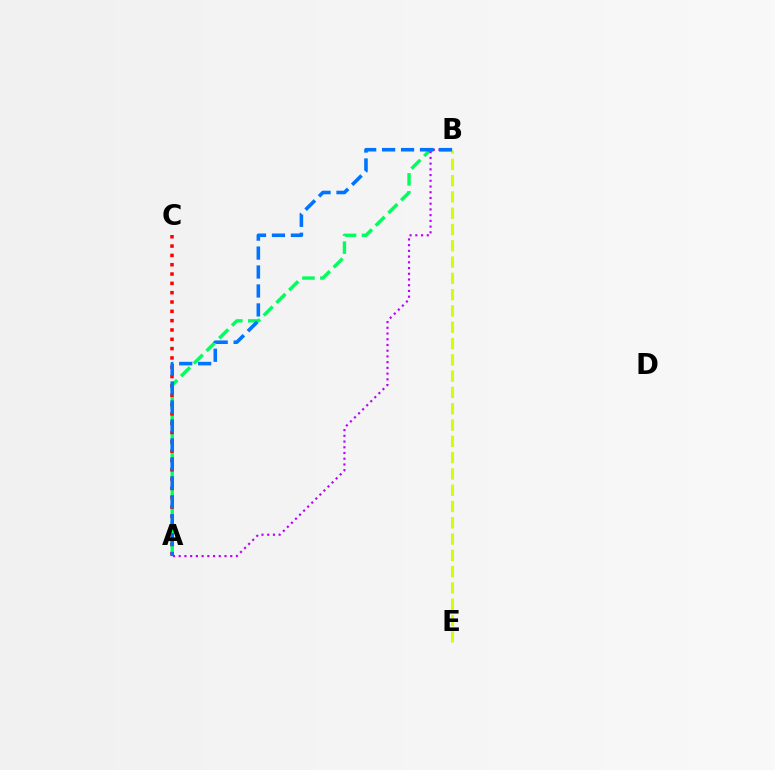{('A', 'B'): [{'color': '#00ff5c', 'line_style': 'dashed', 'thickness': 2.44}, {'color': '#b900ff', 'line_style': 'dotted', 'thickness': 1.56}, {'color': '#0074ff', 'line_style': 'dashed', 'thickness': 2.57}], ('A', 'C'): [{'color': '#ff0000', 'line_style': 'dotted', 'thickness': 2.53}], ('B', 'E'): [{'color': '#d1ff00', 'line_style': 'dashed', 'thickness': 2.21}]}